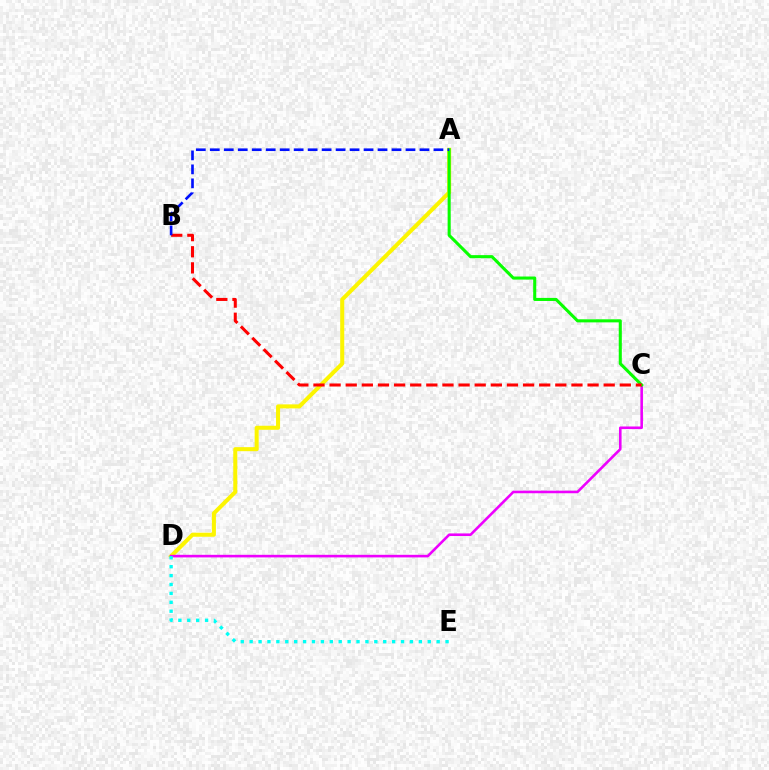{('A', 'D'): [{'color': '#fcf500', 'line_style': 'solid', 'thickness': 2.91}], ('C', 'D'): [{'color': '#ee00ff', 'line_style': 'solid', 'thickness': 1.87}], ('A', 'C'): [{'color': '#08ff00', 'line_style': 'solid', 'thickness': 2.21}], ('B', 'C'): [{'color': '#ff0000', 'line_style': 'dashed', 'thickness': 2.19}], ('A', 'B'): [{'color': '#0010ff', 'line_style': 'dashed', 'thickness': 1.9}], ('D', 'E'): [{'color': '#00fff6', 'line_style': 'dotted', 'thickness': 2.42}]}